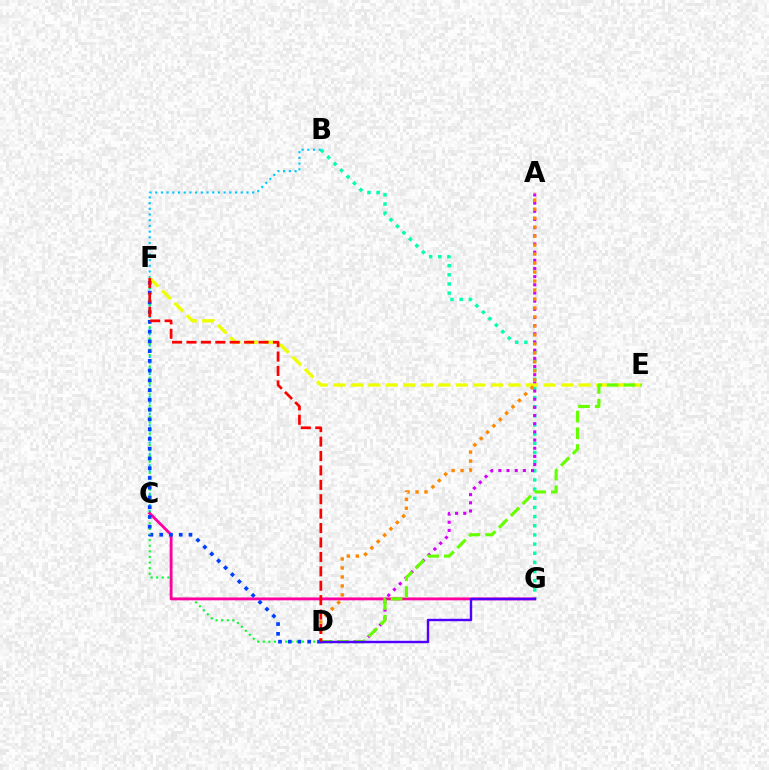{('B', 'C'): [{'color': '#00c7ff', 'line_style': 'dotted', 'thickness': 1.55}], ('B', 'G'): [{'color': '#00ffaf', 'line_style': 'dotted', 'thickness': 2.49}], ('A', 'D'): [{'color': '#d600ff', 'line_style': 'dotted', 'thickness': 2.22}, {'color': '#ff8800', 'line_style': 'dotted', 'thickness': 2.44}], ('D', 'F'): [{'color': '#00ff27', 'line_style': 'dotted', 'thickness': 1.52}, {'color': '#003fff', 'line_style': 'dotted', 'thickness': 2.65}, {'color': '#ff0000', 'line_style': 'dashed', 'thickness': 1.96}], ('C', 'G'): [{'color': '#ff00a0', 'line_style': 'solid', 'thickness': 2.06}], ('E', 'F'): [{'color': '#eeff00', 'line_style': 'dashed', 'thickness': 2.38}], ('D', 'E'): [{'color': '#66ff00', 'line_style': 'dashed', 'thickness': 2.27}], ('D', 'G'): [{'color': '#4f00ff', 'line_style': 'solid', 'thickness': 1.74}]}